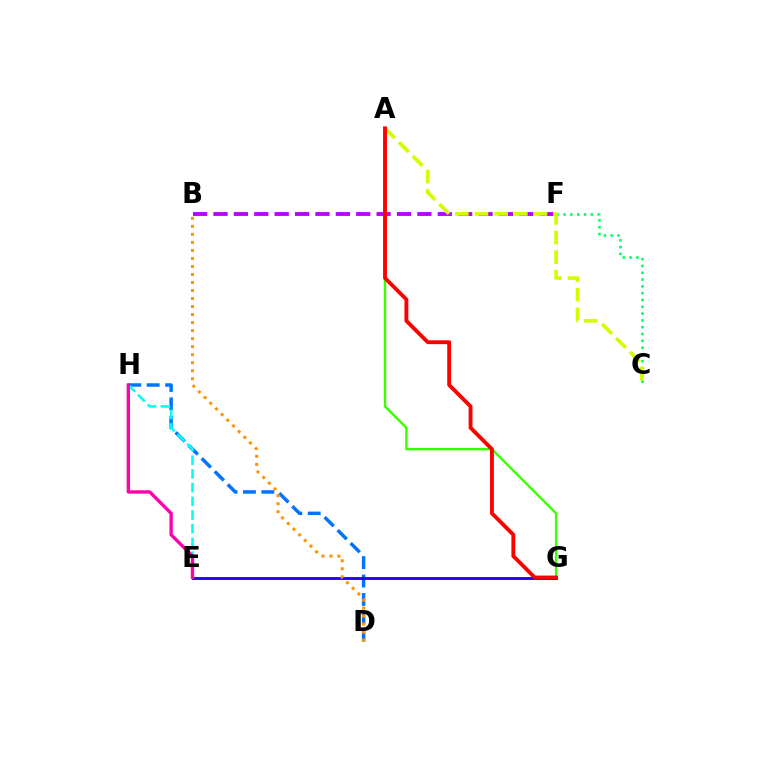{('B', 'F'): [{'color': '#b900ff', 'line_style': 'dashed', 'thickness': 2.77}], ('C', 'F'): [{'color': '#00ff5c', 'line_style': 'dotted', 'thickness': 1.85}], ('D', 'H'): [{'color': '#0074ff', 'line_style': 'dashed', 'thickness': 2.5}], ('A', 'G'): [{'color': '#3dff00', 'line_style': 'solid', 'thickness': 1.74}, {'color': '#ff0000', 'line_style': 'solid', 'thickness': 2.78}], ('E', 'G'): [{'color': '#2500ff', 'line_style': 'solid', 'thickness': 2.08}], ('E', 'H'): [{'color': '#00fff6', 'line_style': 'dashed', 'thickness': 1.86}, {'color': '#ff00ac', 'line_style': 'solid', 'thickness': 2.41}], ('A', 'C'): [{'color': '#d1ff00', 'line_style': 'dashed', 'thickness': 2.67}], ('B', 'D'): [{'color': '#ff9400', 'line_style': 'dotted', 'thickness': 2.18}]}